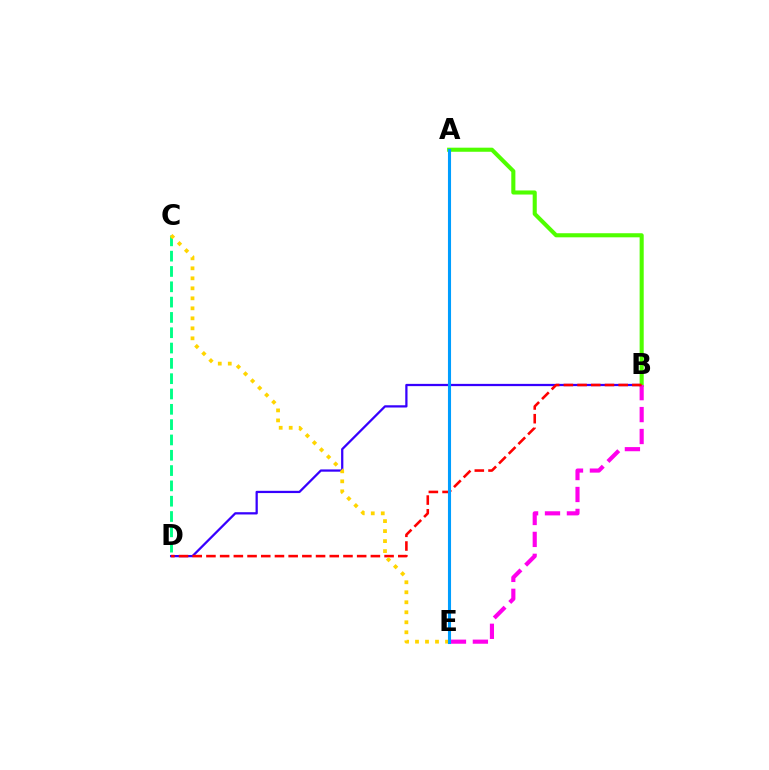{('C', 'D'): [{'color': '#00ff86', 'line_style': 'dashed', 'thickness': 2.08}], ('B', 'D'): [{'color': '#3700ff', 'line_style': 'solid', 'thickness': 1.63}, {'color': '#ff0000', 'line_style': 'dashed', 'thickness': 1.86}], ('A', 'B'): [{'color': '#4fff00', 'line_style': 'solid', 'thickness': 2.94}], ('B', 'E'): [{'color': '#ff00ed', 'line_style': 'dashed', 'thickness': 2.98}], ('C', 'E'): [{'color': '#ffd500', 'line_style': 'dotted', 'thickness': 2.72}], ('A', 'E'): [{'color': '#009eff', 'line_style': 'solid', 'thickness': 2.22}]}